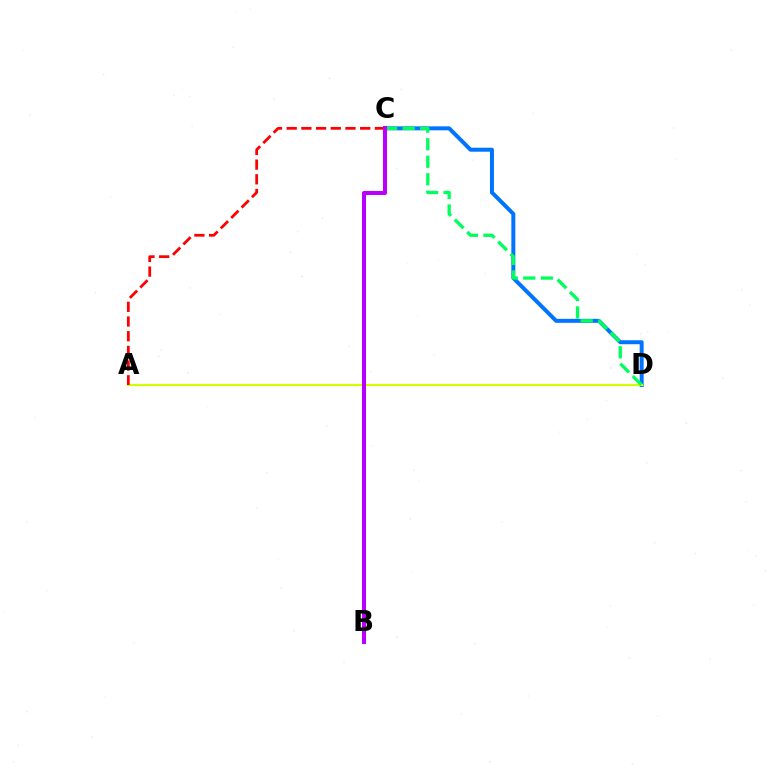{('C', 'D'): [{'color': '#0074ff', 'line_style': 'solid', 'thickness': 2.86}, {'color': '#00ff5c', 'line_style': 'dashed', 'thickness': 2.38}], ('A', 'D'): [{'color': '#d1ff00', 'line_style': 'solid', 'thickness': 1.56}], ('A', 'C'): [{'color': '#ff0000', 'line_style': 'dashed', 'thickness': 2.0}], ('B', 'C'): [{'color': '#b900ff', 'line_style': 'solid', 'thickness': 2.9}]}